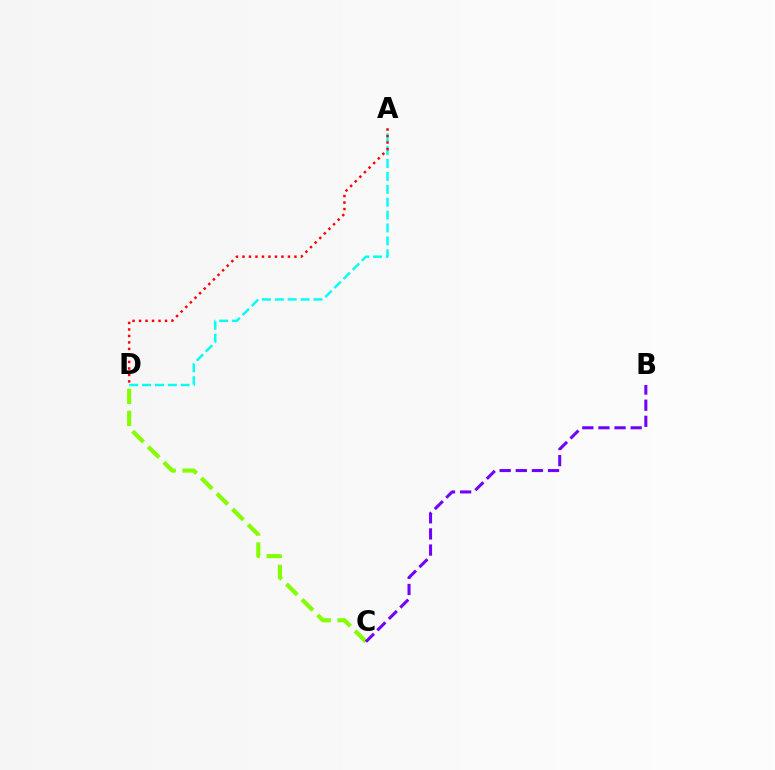{('C', 'D'): [{'color': '#84ff00', 'line_style': 'dashed', 'thickness': 2.99}], ('B', 'C'): [{'color': '#7200ff', 'line_style': 'dashed', 'thickness': 2.19}], ('A', 'D'): [{'color': '#00fff6', 'line_style': 'dashed', 'thickness': 1.75}, {'color': '#ff0000', 'line_style': 'dotted', 'thickness': 1.76}]}